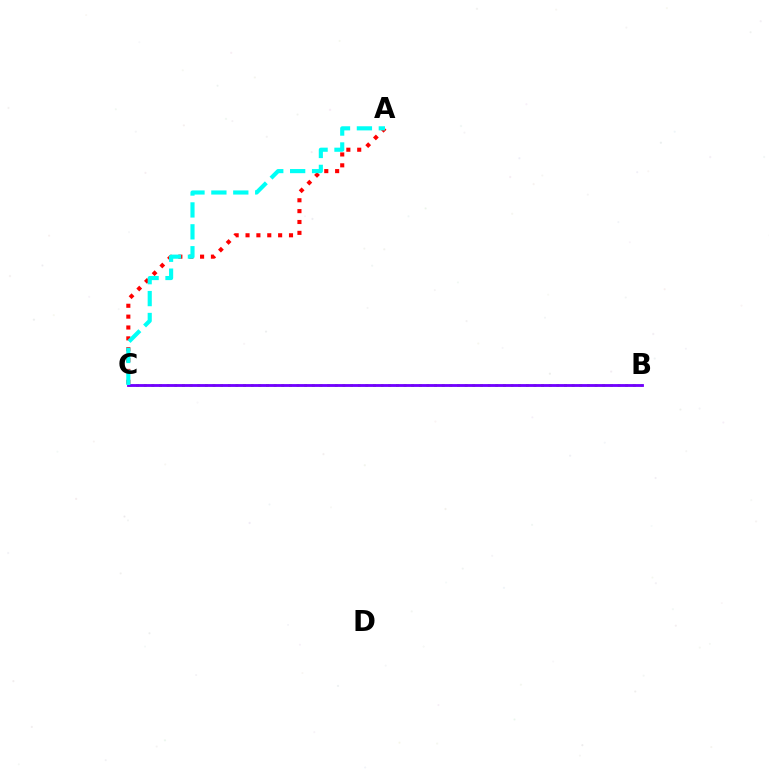{('A', 'C'): [{'color': '#ff0000', 'line_style': 'dotted', 'thickness': 2.95}, {'color': '#00fff6', 'line_style': 'dashed', 'thickness': 2.98}], ('B', 'C'): [{'color': '#84ff00', 'line_style': 'dotted', 'thickness': 2.08}, {'color': '#7200ff', 'line_style': 'solid', 'thickness': 2.04}]}